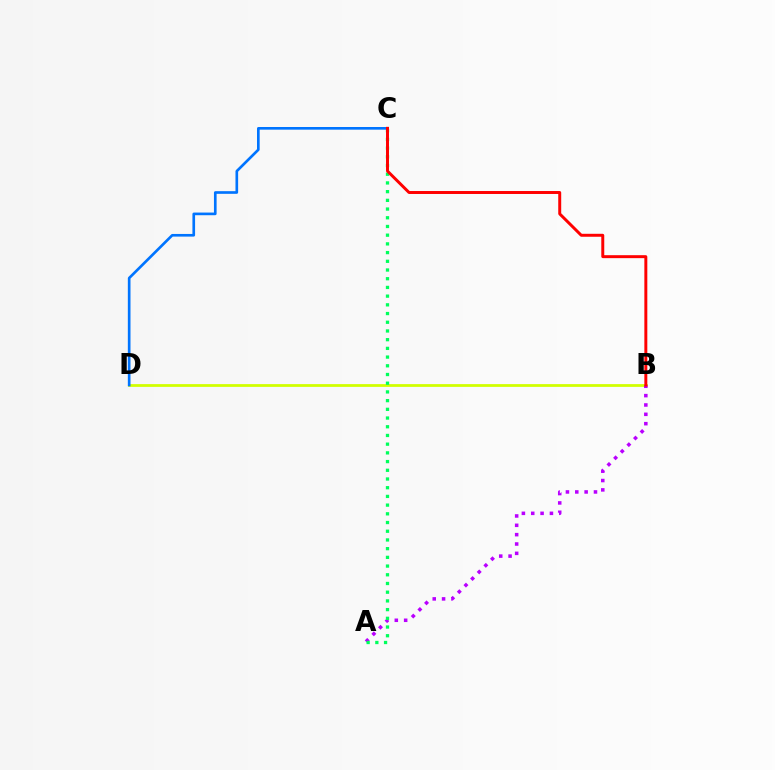{('B', 'D'): [{'color': '#d1ff00', 'line_style': 'solid', 'thickness': 1.99}], ('A', 'B'): [{'color': '#b900ff', 'line_style': 'dotted', 'thickness': 2.54}], ('A', 'C'): [{'color': '#00ff5c', 'line_style': 'dotted', 'thickness': 2.37}], ('C', 'D'): [{'color': '#0074ff', 'line_style': 'solid', 'thickness': 1.91}], ('B', 'C'): [{'color': '#ff0000', 'line_style': 'solid', 'thickness': 2.13}]}